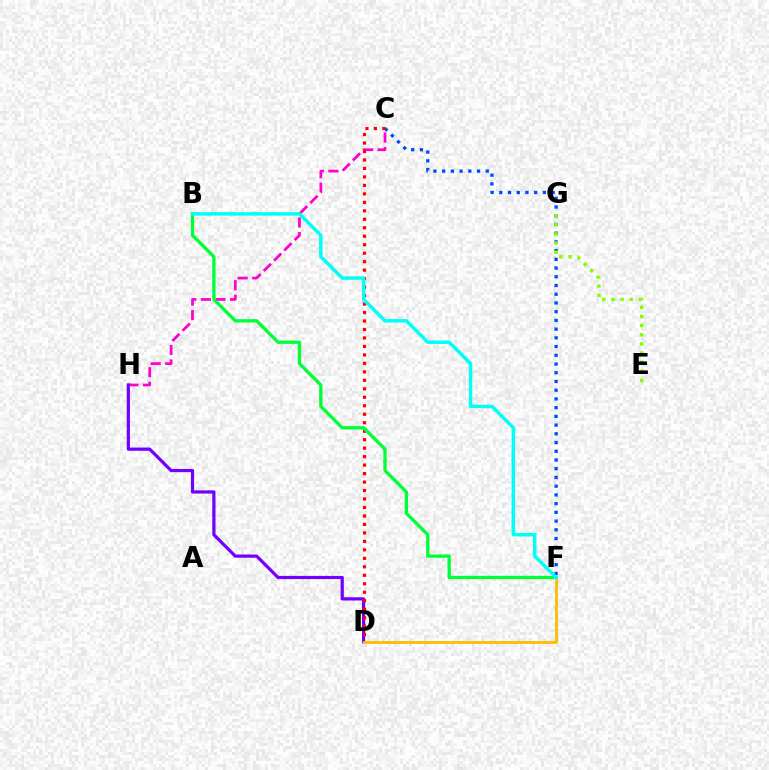{('C', 'H'): [{'color': '#ff00cf', 'line_style': 'dashed', 'thickness': 1.98}], ('C', 'F'): [{'color': '#004bff', 'line_style': 'dotted', 'thickness': 2.37}], ('D', 'H'): [{'color': '#7200ff', 'line_style': 'solid', 'thickness': 2.31}], ('C', 'D'): [{'color': '#ff0000', 'line_style': 'dotted', 'thickness': 2.3}], ('E', 'G'): [{'color': '#84ff00', 'line_style': 'dotted', 'thickness': 2.49}], ('B', 'F'): [{'color': '#00ff39', 'line_style': 'solid', 'thickness': 2.38}, {'color': '#00fff6', 'line_style': 'solid', 'thickness': 2.5}], ('D', 'F'): [{'color': '#ffbd00', 'line_style': 'solid', 'thickness': 2.05}]}